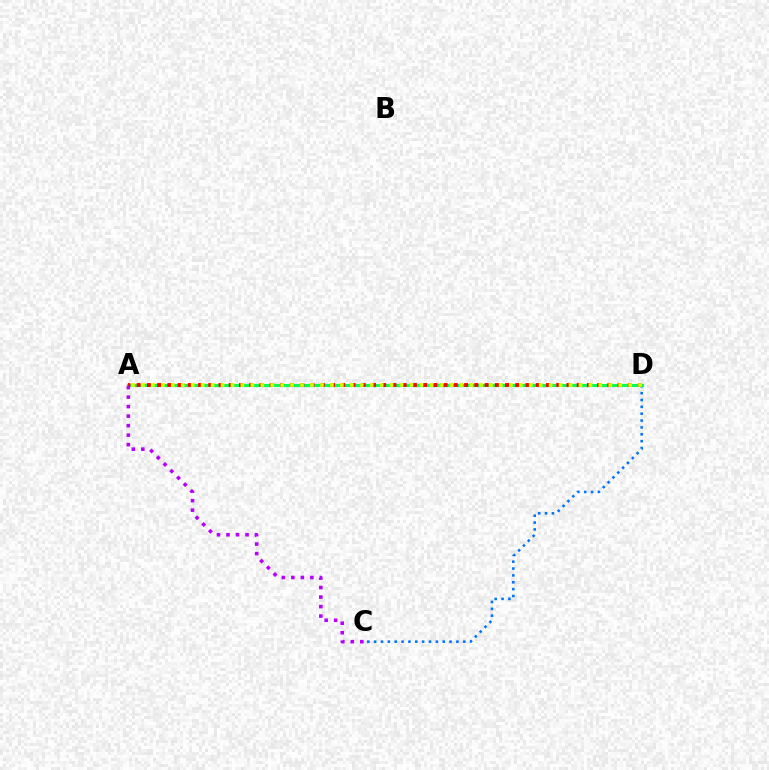{('C', 'D'): [{'color': '#0074ff', 'line_style': 'dotted', 'thickness': 1.86}], ('A', 'D'): [{'color': '#00ff5c', 'line_style': 'solid', 'thickness': 2.26}, {'color': '#ff0000', 'line_style': 'dotted', 'thickness': 2.78}, {'color': '#d1ff00', 'line_style': 'dotted', 'thickness': 2.7}], ('A', 'C'): [{'color': '#b900ff', 'line_style': 'dotted', 'thickness': 2.58}]}